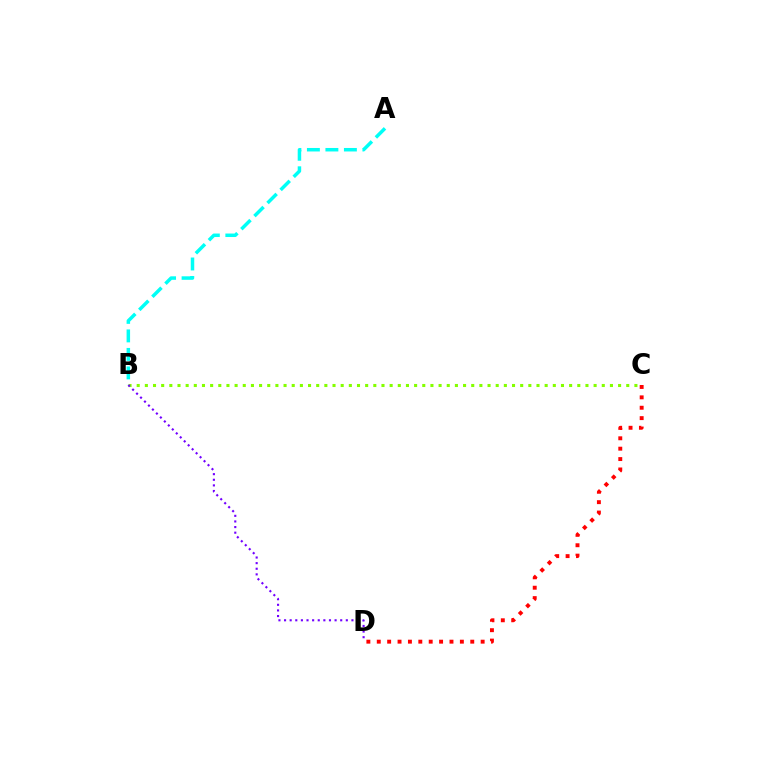{('B', 'C'): [{'color': '#84ff00', 'line_style': 'dotted', 'thickness': 2.22}], ('A', 'B'): [{'color': '#00fff6', 'line_style': 'dashed', 'thickness': 2.51}], ('B', 'D'): [{'color': '#7200ff', 'line_style': 'dotted', 'thickness': 1.53}], ('C', 'D'): [{'color': '#ff0000', 'line_style': 'dotted', 'thickness': 2.82}]}